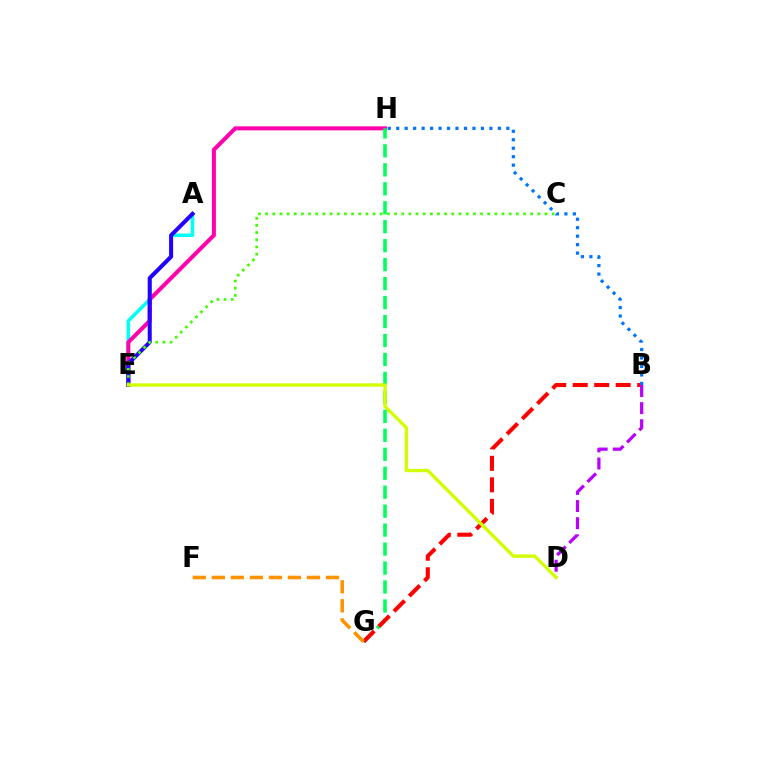{('A', 'E'): [{'color': '#00fff6', 'line_style': 'solid', 'thickness': 2.54}, {'color': '#2500ff', 'line_style': 'solid', 'thickness': 2.9}], ('E', 'H'): [{'color': '#ff00ac', 'line_style': 'solid', 'thickness': 2.9}], ('G', 'H'): [{'color': '#00ff5c', 'line_style': 'dashed', 'thickness': 2.58}], ('C', 'E'): [{'color': '#3dff00', 'line_style': 'dotted', 'thickness': 1.95}], ('B', 'G'): [{'color': '#ff0000', 'line_style': 'dashed', 'thickness': 2.92}], ('B', 'H'): [{'color': '#0074ff', 'line_style': 'dotted', 'thickness': 2.3}], ('F', 'G'): [{'color': '#ff9400', 'line_style': 'dashed', 'thickness': 2.59}], ('B', 'D'): [{'color': '#b900ff', 'line_style': 'dashed', 'thickness': 2.33}], ('D', 'E'): [{'color': '#d1ff00', 'line_style': 'solid', 'thickness': 2.41}]}